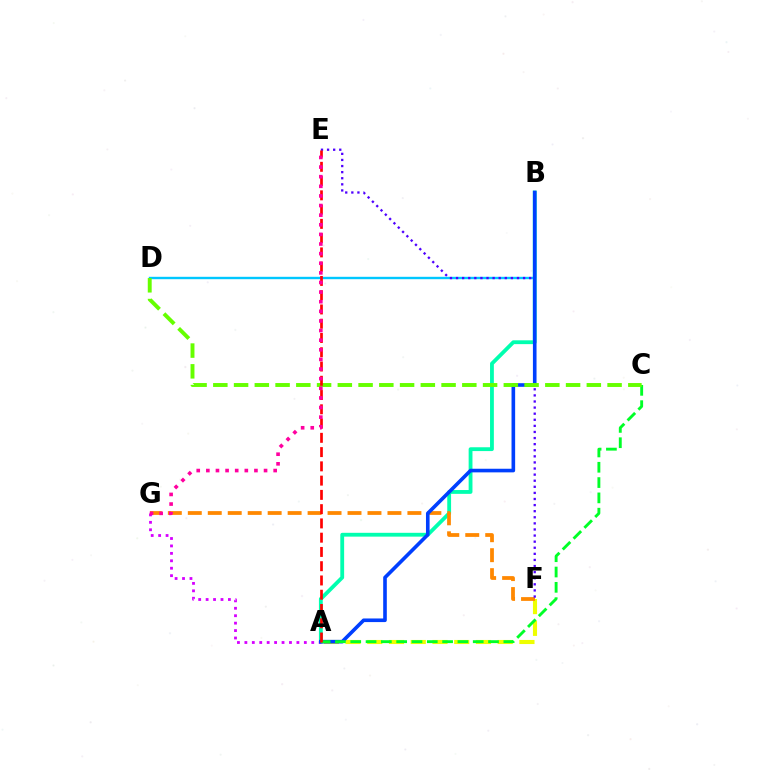{('A', 'F'): [{'color': '#eeff00', 'line_style': 'dashed', 'thickness': 2.95}], ('A', 'B'): [{'color': '#00ffaf', 'line_style': 'solid', 'thickness': 2.75}, {'color': '#003fff', 'line_style': 'solid', 'thickness': 2.61}], ('B', 'D'): [{'color': '#00c7ff', 'line_style': 'solid', 'thickness': 1.72}], ('A', 'G'): [{'color': '#d600ff', 'line_style': 'dotted', 'thickness': 2.02}], ('F', 'G'): [{'color': '#ff8800', 'line_style': 'dashed', 'thickness': 2.71}], ('E', 'F'): [{'color': '#4f00ff', 'line_style': 'dotted', 'thickness': 1.66}], ('A', 'C'): [{'color': '#00ff27', 'line_style': 'dashed', 'thickness': 2.08}], ('C', 'D'): [{'color': '#66ff00', 'line_style': 'dashed', 'thickness': 2.82}], ('A', 'E'): [{'color': '#ff0000', 'line_style': 'dashed', 'thickness': 1.94}], ('E', 'G'): [{'color': '#ff00a0', 'line_style': 'dotted', 'thickness': 2.61}]}